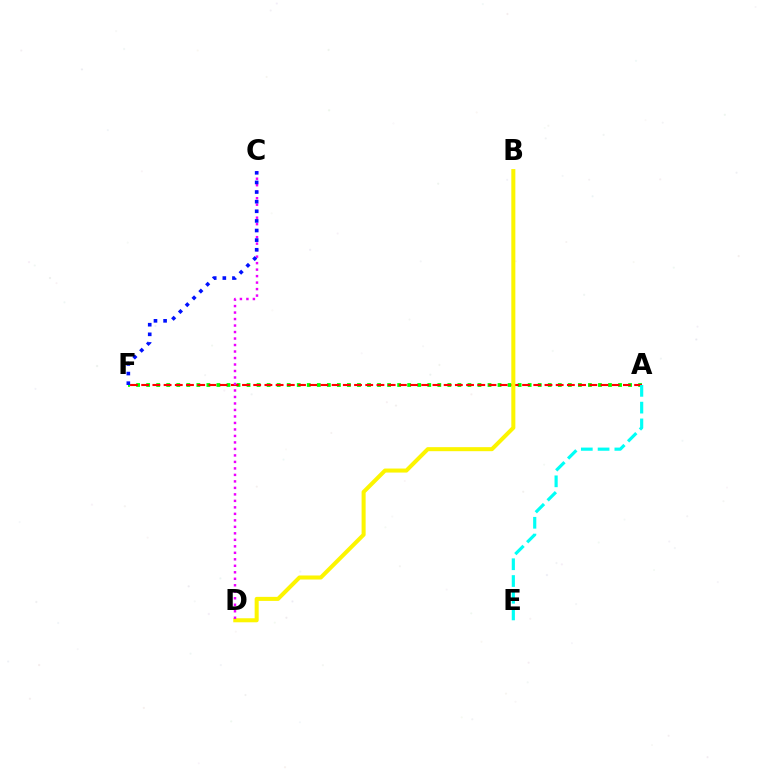{('A', 'F'): [{'color': '#08ff00', 'line_style': 'dotted', 'thickness': 2.73}, {'color': '#ff0000', 'line_style': 'dashed', 'thickness': 1.52}], ('B', 'D'): [{'color': '#fcf500', 'line_style': 'solid', 'thickness': 2.9}], ('C', 'D'): [{'color': '#ee00ff', 'line_style': 'dotted', 'thickness': 1.76}], ('C', 'F'): [{'color': '#0010ff', 'line_style': 'dotted', 'thickness': 2.61}], ('A', 'E'): [{'color': '#00fff6', 'line_style': 'dashed', 'thickness': 2.28}]}